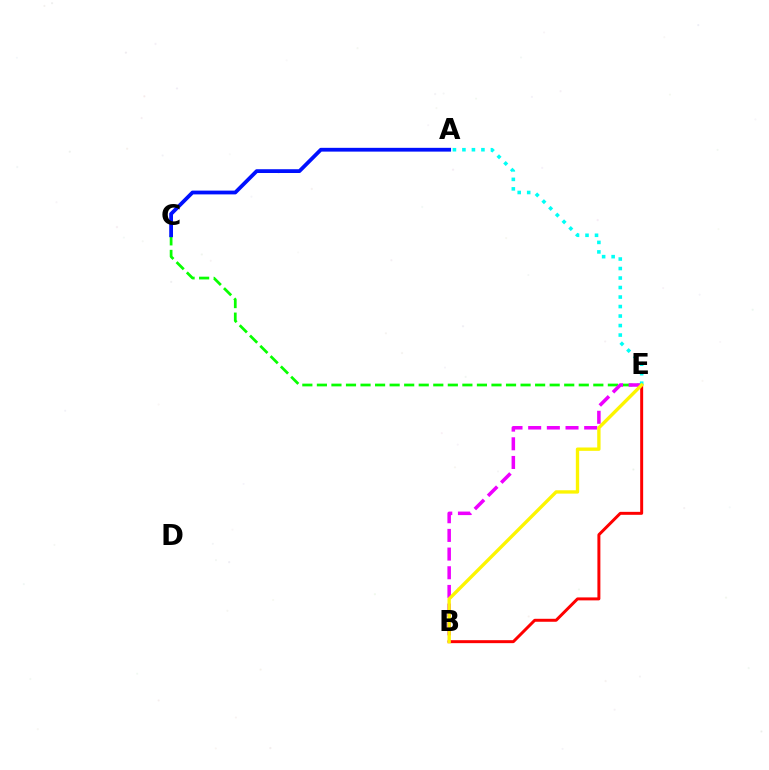{('C', 'E'): [{'color': '#08ff00', 'line_style': 'dashed', 'thickness': 1.98}], ('A', 'C'): [{'color': '#0010ff', 'line_style': 'solid', 'thickness': 2.72}], ('B', 'E'): [{'color': '#ff0000', 'line_style': 'solid', 'thickness': 2.14}, {'color': '#ee00ff', 'line_style': 'dashed', 'thickness': 2.54}, {'color': '#fcf500', 'line_style': 'solid', 'thickness': 2.41}], ('A', 'E'): [{'color': '#00fff6', 'line_style': 'dotted', 'thickness': 2.58}]}